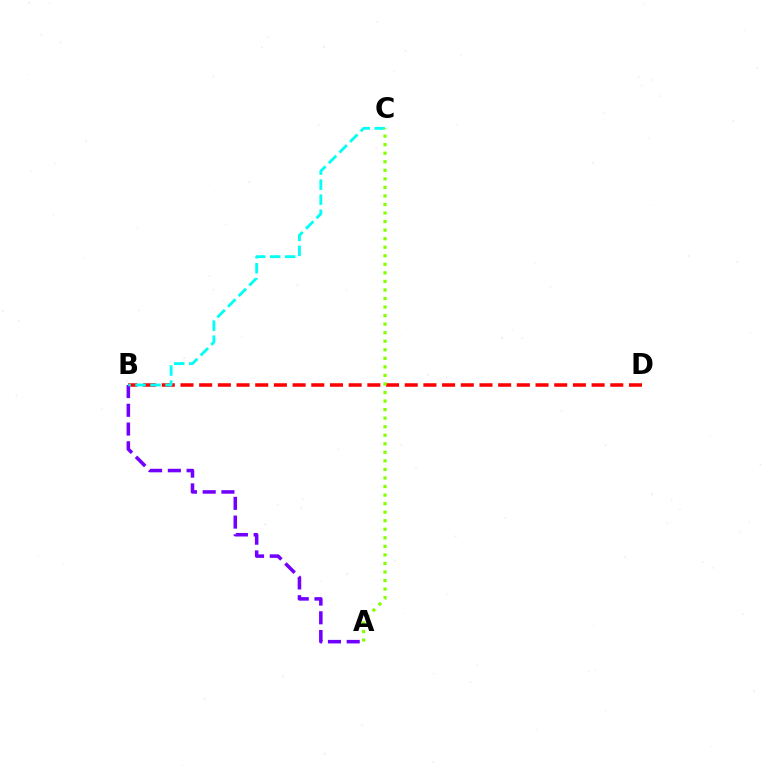{('B', 'D'): [{'color': '#ff0000', 'line_style': 'dashed', 'thickness': 2.54}], ('A', 'B'): [{'color': '#7200ff', 'line_style': 'dashed', 'thickness': 2.55}], ('B', 'C'): [{'color': '#00fff6', 'line_style': 'dashed', 'thickness': 2.04}], ('A', 'C'): [{'color': '#84ff00', 'line_style': 'dotted', 'thickness': 2.32}]}